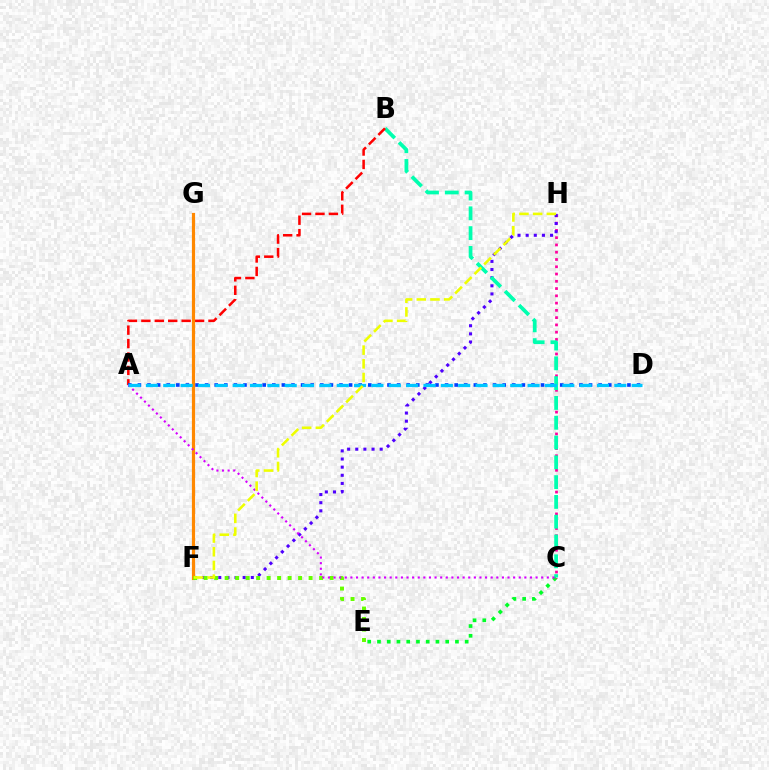{('C', 'E'): [{'color': '#00ff27', 'line_style': 'dotted', 'thickness': 2.65}], ('C', 'H'): [{'color': '#ff00a0', 'line_style': 'dotted', 'thickness': 1.97}], ('F', 'H'): [{'color': '#4f00ff', 'line_style': 'dotted', 'thickness': 2.21}, {'color': '#eeff00', 'line_style': 'dashed', 'thickness': 1.86}], ('B', 'C'): [{'color': '#00ffaf', 'line_style': 'dashed', 'thickness': 2.69}], ('A', 'B'): [{'color': '#ff0000', 'line_style': 'dashed', 'thickness': 1.82}], ('A', 'D'): [{'color': '#003fff', 'line_style': 'dotted', 'thickness': 2.61}, {'color': '#00c7ff', 'line_style': 'dashed', 'thickness': 2.36}], ('F', 'G'): [{'color': '#ff8800', 'line_style': 'solid', 'thickness': 2.3}], ('E', 'F'): [{'color': '#66ff00', 'line_style': 'dotted', 'thickness': 2.85}], ('A', 'C'): [{'color': '#d600ff', 'line_style': 'dotted', 'thickness': 1.52}]}